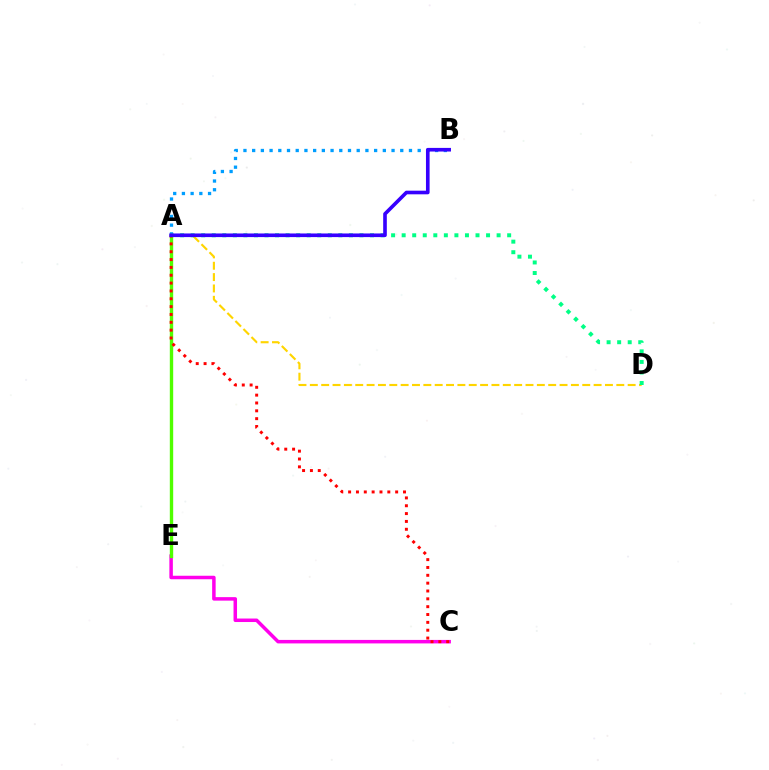{('C', 'E'): [{'color': '#ff00ed', 'line_style': 'solid', 'thickness': 2.52}], ('A', 'D'): [{'color': '#ffd500', 'line_style': 'dashed', 'thickness': 1.54}, {'color': '#00ff86', 'line_style': 'dotted', 'thickness': 2.87}], ('A', 'B'): [{'color': '#009eff', 'line_style': 'dotted', 'thickness': 2.37}, {'color': '#3700ff', 'line_style': 'solid', 'thickness': 2.62}], ('A', 'E'): [{'color': '#4fff00', 'line_style': 'solid', 'thickness': 2.43}], ('A', 'C'): [{'color': '#ff0000', 'line_style': 'dotted', 'thickness': 2.13}]}